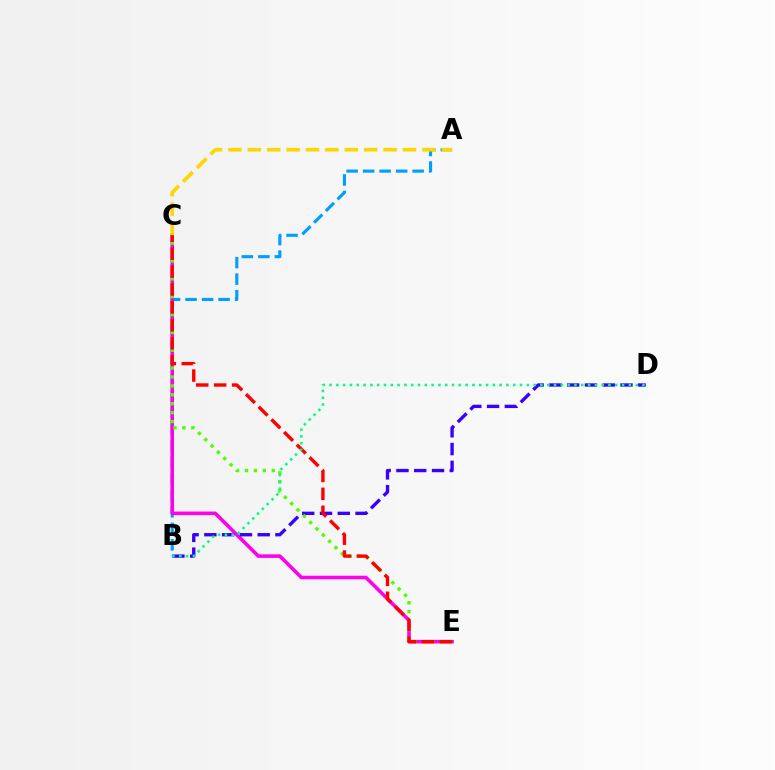{('A', 'B'): [{'color': '#009eff', 'line_style': 'dashed', 'thickness': 2.24}], ('C', 'E'): [{'color': '#ff00ed', 'line_style': 'solid', 'thickness': 2.57}, {'color': '#4fff00', 'line_style': 'dotted', 'thickness': 2.42}, {'color': '#ff0000', 'line_style': 'dashed', 'thickness': 2.44}], ('B', 'D'): [{'color': '#3700ff', 'line_style': 'dashed', 'thickness': 2.42}, {'color': '#00ff86', 'line_style': 'dotted', 'thickness': 1.85}], ('A', 'C'): [{'color': '#ffd500', 'line_style': 'dashed', 'thickness': 2.63}]}